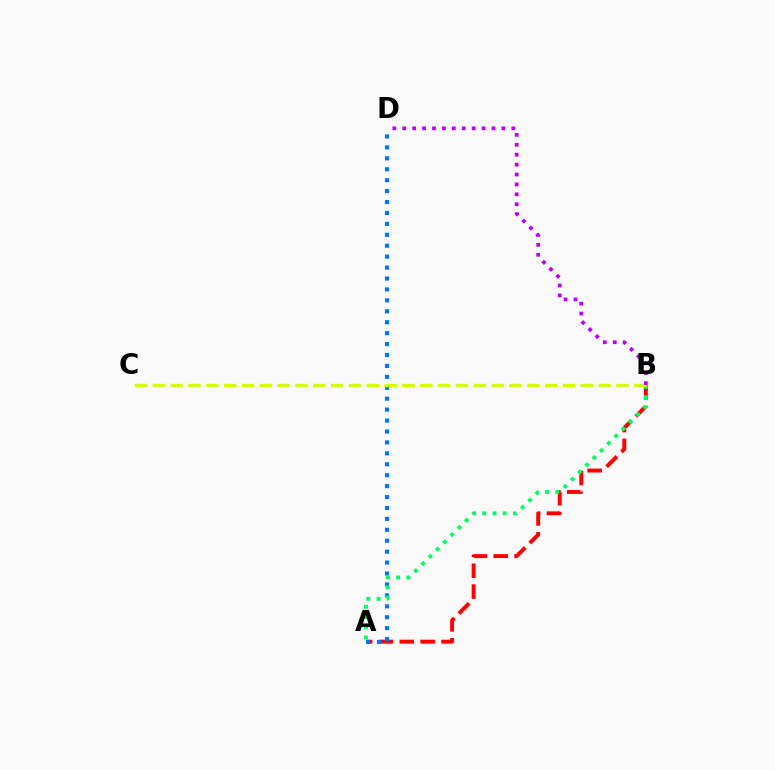{('A', 'B'): [{'color': '#ff0000', 'line_style': 'dashed', 'thickness': 2.83}, {'color': '#00ff5c', 'line_style': 'dotted', 'thickness': 2.78}], ('A', 'D'): [{'color': '#0074ff', 'line_style': 'dotted', 'thickness': 2.97}], ('B', 'C'): [{'color': '#d1ff00', 'line_style': 'dashed', 'thickness': 2.42}], ('B', 'D'): [{'color': '#b900ff', 'line_style': 'dotted', 'thickness': 2.69}]}